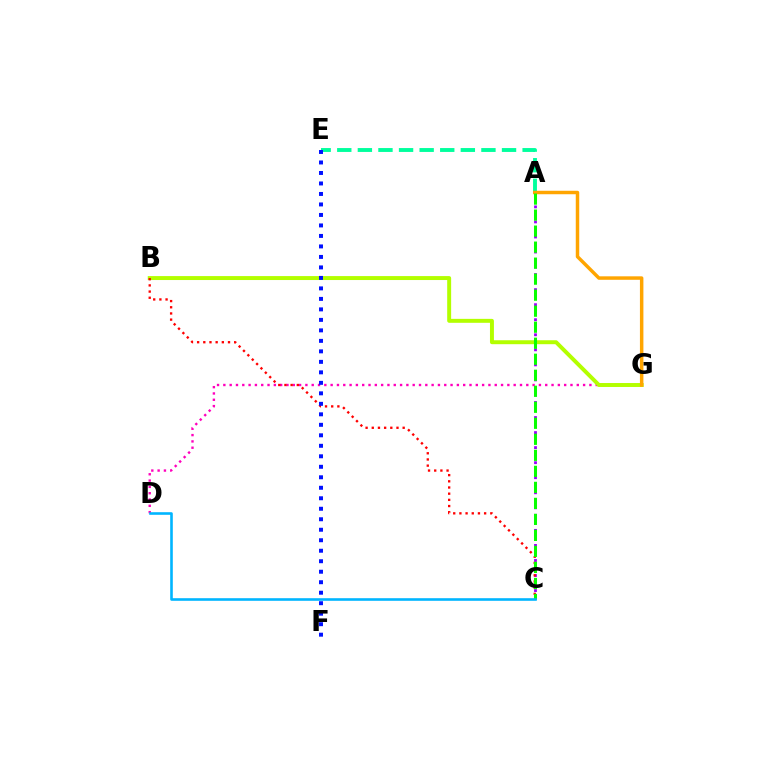{('A', 'E'): [{'color': '#00ff9d', 'line_style': 'dashed', 'thickness': 2.8}], ('D', 'G'): [{'color': '#ff00bd', 'line_style': 'dotted', 'thickness': 1.71}], ('A', 'C'): [{'color': '#9b00ff', 'line_style': 'dotted', 'thickness': 2.04}, {'color': '#08ff00', 'line_style': 'dashed', 'thickness': 2.18}], ('B', 'G'): [{'color': '#b3ff00', 'line_style': 'solid', 'thickness': 2.84}], ('B', 'C'): [{'color': '#ff0000', 'line_style': 'dotted', 'thickness': 1.68}], ('A', 'G'): [{'color': '#ffa500', 'line_style': 'solid', 'thickness': 2.5}], ('E', 'F'): [{'color': '#0010ff', 'line_style': 'dotted', 'thickness': 2.85}], ('C', 'D'): [{'color': '#00b5ff', 'line_style': 'solid', 'thickness': 1.88}]}